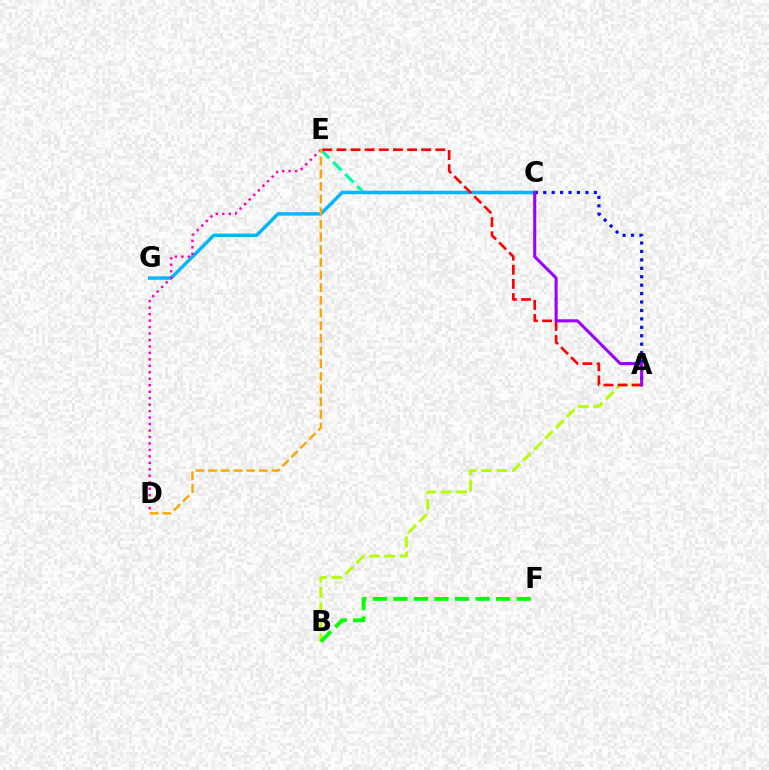{('C', 'E'): [{'color': '#00ff9d', 'line_style': 'dashed', 'thickness': 2.34}], ('A', 'B'): [{'color': '#b3ff00', 'line_style': 'dashed', 'thickness': 2.1}], ('C', 'G'): [{'color': '#00b5ff', 'line_style': 'solid', 'thickness': 2.46}], ('A', 'E'): [{'color': '#ff0000', 'line_style': 'dashed', 'thickness': 1.92}], ('D', 'E'): [{'color': '#ff00bd', 'line_style': 'dotted', 'thickness': 1.76}, {'color': '#ffa500', 'line_style': 'dashed', 'thickness': 1.72}], ('A', 'C'): [{'color': '#0010ff', 'line_style': 'dotted', 'thickness': 2.29}, {'color': '#9b00ff', 'line_style': 'solid', 'thickness': 2.2}], ('B', 'F'): [{'color': '#08ff00', 'line_style': 'dashed', 'thickness': 2.79}]}